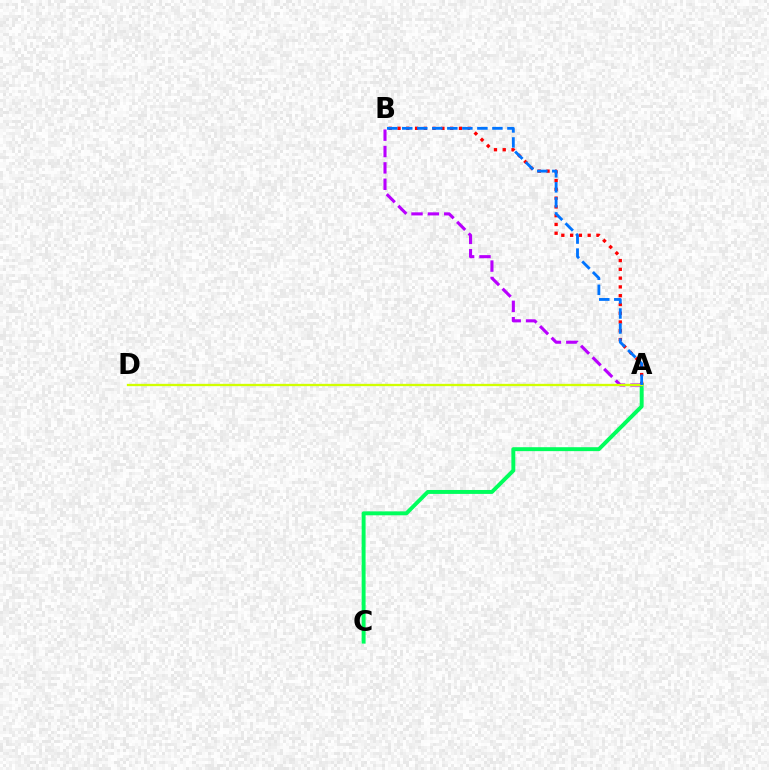{('A', 'C'): [{'color': '#00ff5c', 'line_style': 'solid', 'thickness': 2.83}], ('A', 'B'): [{'color': '#ff0000', 'line_style': 'dotted', 'thickness': 2.38}, {'color': '#b900ff', 'line_style': 'dashed', 'thickness': 2.22}, {'color': '#0074ff', 'line_style': 'dashed', 'thickness': 2.04}], ('A', 'D'): [{'color': '#d1ff00', 'line_style': 'solid', 'thickness': 1.66}]}